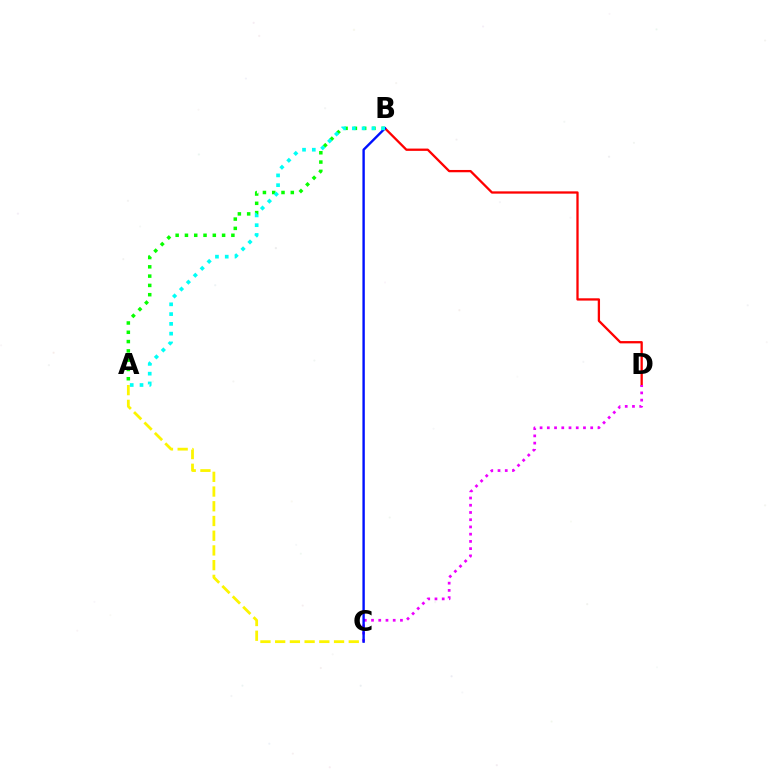{('B', 'D'): [{'color': '#ff0000', 'line_style': 'solid', 'thickness': 1.65}], ('A', 'C'): [{'color': '#fcf500', 'line_style': 'dashed', 'thickness': 2.0}], ('A', 'B'): [{'color': '#08ff00', 'line_style': 'dotted', 'thickness': 2.52}, {'color': '#00fff6', 'line_style': 'dotted', 'thickness': 2.66}], ('C', 'D'): [{'color': '#ee00ff', 'line_style': 'dotted', 'thickness': 1.96}], ('B', 'C'): [{'color': '#0010ff', 'line_style': 'solid', 'thickness': 1.72}]}